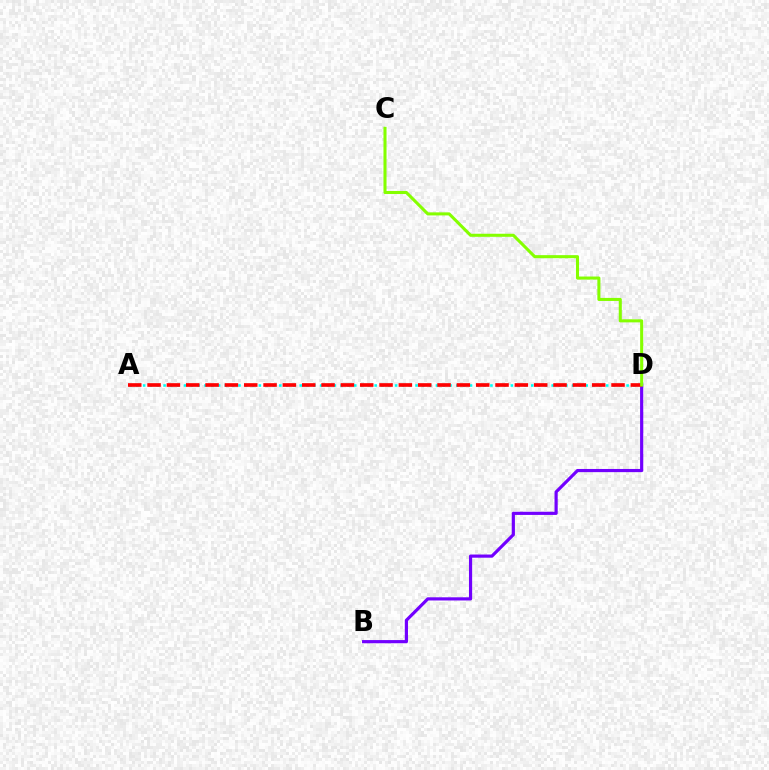{('A', 'D'): [{'color': '#00fff6', 'line_style': 'dotted', 'thickness': 1.85}, {'color': '#ff0000', 'line_style': 'dashed', 'thickness': 2.63}], ('B', 'D'): [{'color': '#7200ff', 'line_style': 'solid', 'thickness': 2.29}], ('C', 'D'): [{'color': '#84ff00', 'line_style': 'solid', 'thickness': 2.2}]}